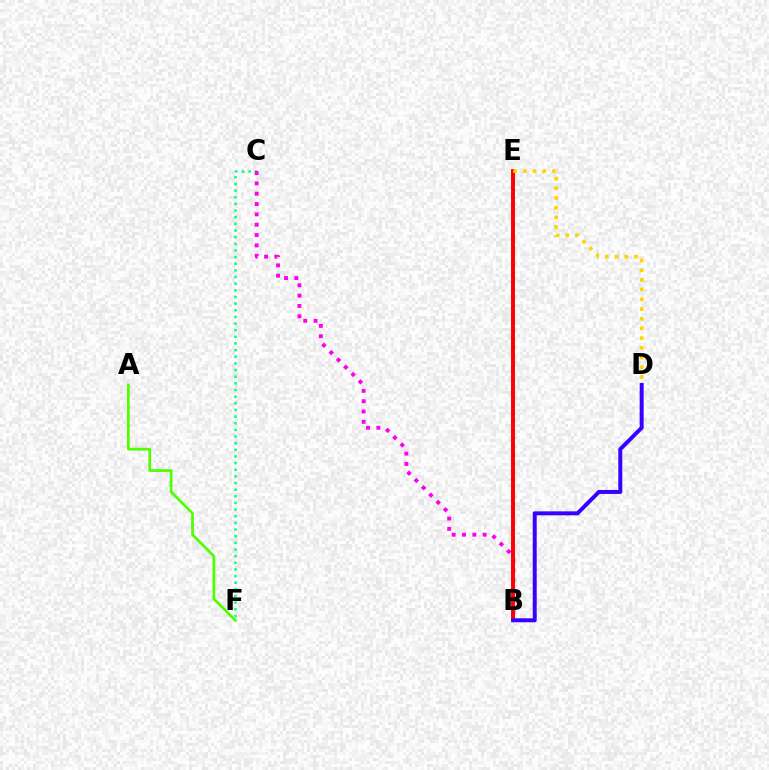{('C', 'F'): [{'color': '#00ff86', 'line_style': 'dotted', 'thickness': 1.81}], ('A', 'F'): [{'color': '#4fff00', 'line_style': 'solid', 'thickness': 1.96}], ('B', 'C'): [{'color': '#ff00ed', 'line_style': 'dotted', 'thickness': 2.81}], ('B', 'E'): [{'color': '#009eff', 'line_style': 'dotted', 'thickness': 2.25}, {'color': '#ff0000', 'line_style': 'solid', 'thickness': 2.83}], ('D', 'E'): [{'color': '#ffd500', 'line_style': 'dotted', 'thickness': 2.63}], ('B', 'D'): [{'color': '#3700ff', 'line_style': 'solid', 'thickness': 2.86}]}